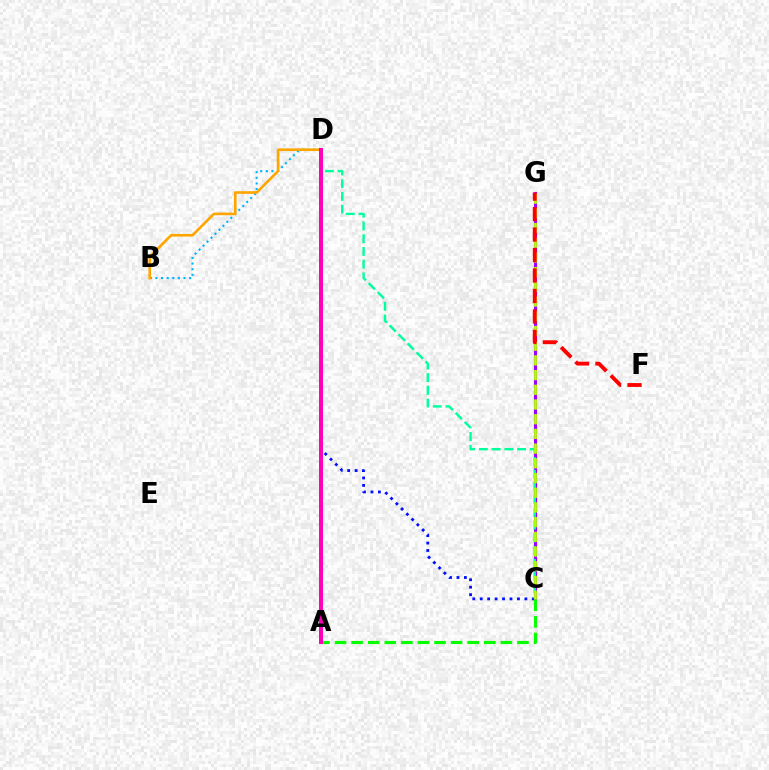{('C', 'D'): [{'color': '#0010ff', 'line_style': 'dotted', 'thickness': 2.02}, {'color': '#00ff9d', 'line_style': 'dashed', 'thickness': 1.73}], ('B', 'D'): [{'color': '#00b5ff', 'line_style': 'dotted', 'thickness': 1.53}, {'color': '#ffa500', 'line_style': 'solid', 'thickness': 1.9}], ('C', 'G'): [{'color': '#9b00ff', 'line_style': 'solid', 'thickness': 2.24}, {'color': '#b3ff00', 'line_style': 'dashed', 'thickness': 2.0}], ('A', 'C'): [{'color': '#08ff00', 'line_style': 'dashed', 'thickness': 2.25}], ('A', 'D'): [{'color': '#ff00bd', 'line_style': 'solid', 'thickness': 2.87}], ('F', 'G'): [{'color': '#ff0000', 'line_style': 'dashed', 'thickness': 2.78}]}